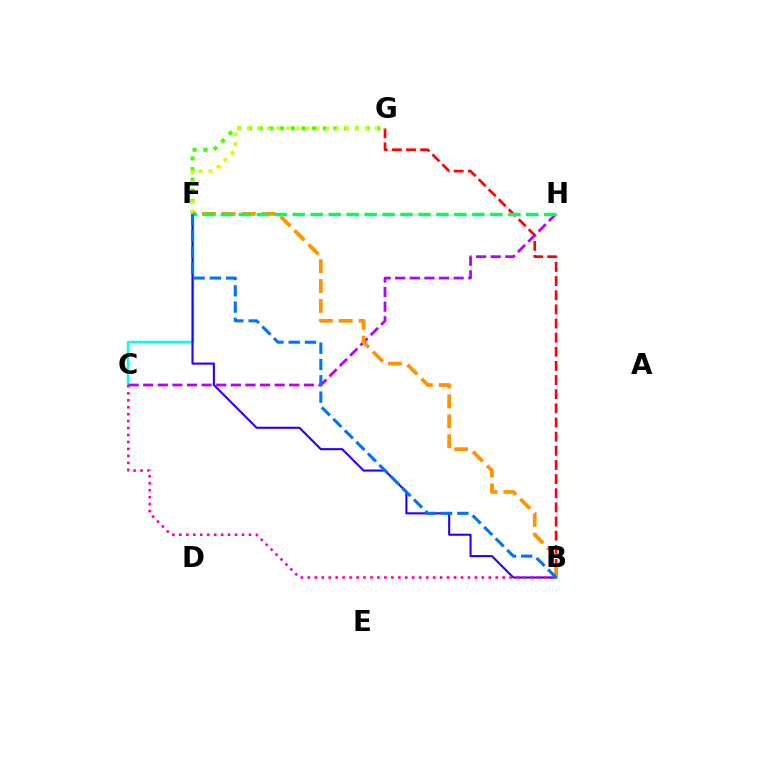{('B', 'G'): [{'color': '#ff0000', 'line_style': 'dashed', 'thickness': 1.92}], ('C', 'F'): [{'color': '#00fff6', 'line_style': 'solid', 'thickness': 1.77}], ('F', 'G'): [{'color': '#3dff00', 'line_style': 'dotted', 'thickness': 2.91}, {'color': '#d1ff00', 'line_style': 'dotted', 'thickness': 2.67}], ('B', 'F'): [{'color': '#2500ff', 'line_style': 'solid', 'thickness': 1.5}, {'color': '#ff9400', 'line_style': 'dashed', 'thickness': 2.7}, {'color': '#0074ff', 'line_style': 'dashed', 'thickness': 2.21}], ('B', 'C'): [{'color': '#ff00ac', 'line_style': 'dotted', 'thickness': 1.89}], ('C', 'H'): [{'color': '#b900ff', 'line_style': 'dashed', 'thickness': 1.98}], ('F', 'H'): [{'color': '#00ff5c', 'line_style': 'dashed', 'thickness': 2.44}]}